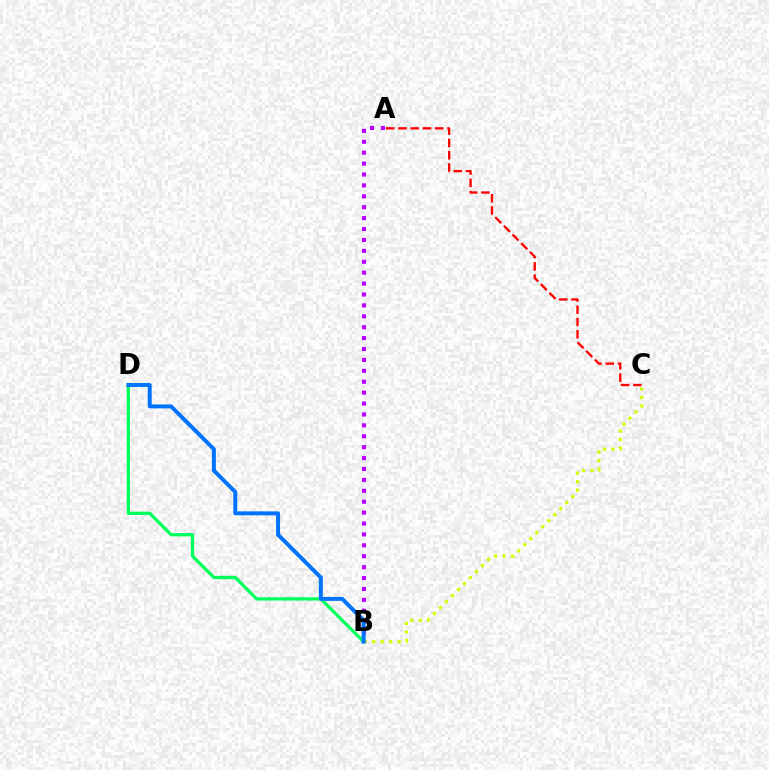{('B', 'C'): [{'color': '#d1ff00', 'line_style': 'dotted', 'thickness': 2.31}], ('A', 'B'): [{'color': '#b900ff', 'line_style': 'dotted', 'thickness': 2.96}], ('A', 'C'): [{'color': '#ff0000', 'line_style': 'dashed', 'thickness': 1.67}], ('B', 'D'): [{'color': '#00ff5c', 'line_style': 'solid', 'thickness': 2.35}, {'color': '#0074ff', 'line_style': 'solid', 'thickness': 2.85}]}